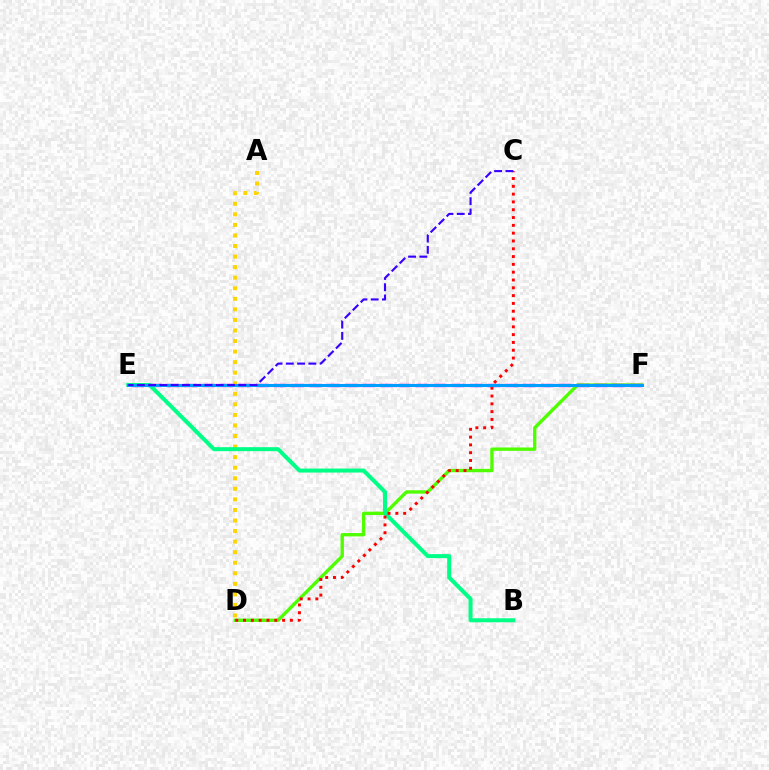{('D', 'F'): [{'color': '#4fff00', 'line_style': 'solid', 'thickness': 2.42}], ('A', 'D'): [{'color': '#ffd500', 'line_style': 'dotted', 'thickness': 2.87}], ('E', 'F'): [{'color': '#ff00ed', 'line_style': 'dashed', 'thickness': 2.42}, {'color': '#009eff', 'line_style': 'solid', 'thickness': 2.2}], ('B', 'E'): [{'color': '#00ff86', 'line_style': 'solid', 'thickness': 2.88}], ('C', 'D'): [{'color': '#ff0000', 'line_style': 'dotted', 'thickness': 2.12}], ('C', 'E'): [{'color': '#3700ff', 'line_style': 'dashed', 'thickness': 1.53}]}